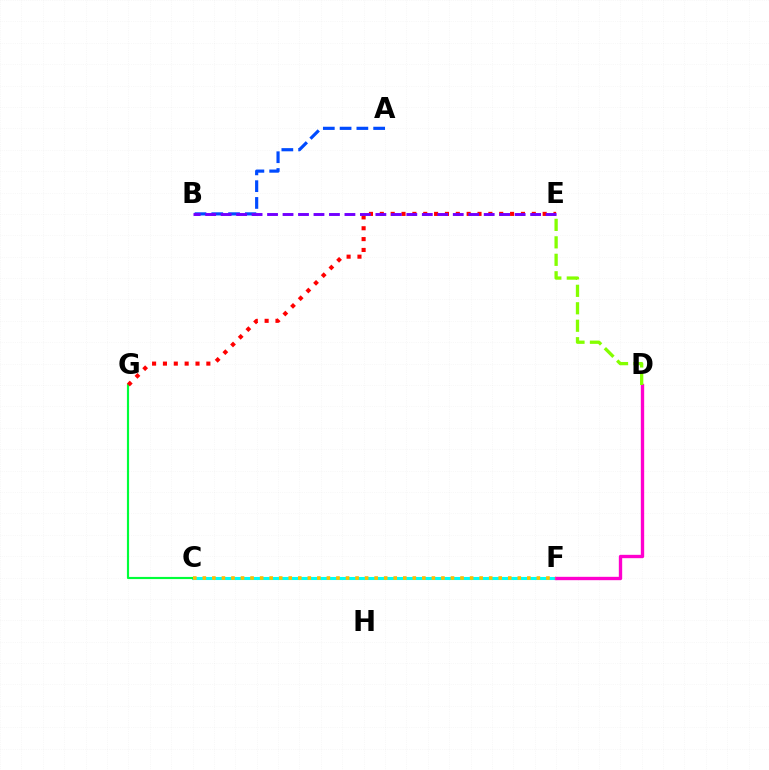{('C', 'F'): [{'color': '#00fff6', 'line_style': 'solid', 'thickness': 2.21}, {'color': '#ffbd00', 'line_style': 'dotted', 'thickness': 2.59}], ('A', 'B'): [{'color': '#004bff', 'line_style': 'dashed', 'thickness': 2.28}], ('D', 'F'): [{'color': '#ff00cf', 'line_style': 'solid', 'thickness': 2.41}], ('C', 'G'): [{'color': '#00ff39', 'line_style': 'solid', 'thickness': 1.55}], ('D', 'E'): [{'color': '#84ff00', 'line_style': 'dashed', 'thickness': 2.37}], ('E', 'G'): [{'color': '#ff0000', 'line_style': 'dotted', 'thickness': 2.95}], ('B', 'E'): [{'color': '#7200ff', 'line_style': 'dashed', 'thickness': 2.1}]}